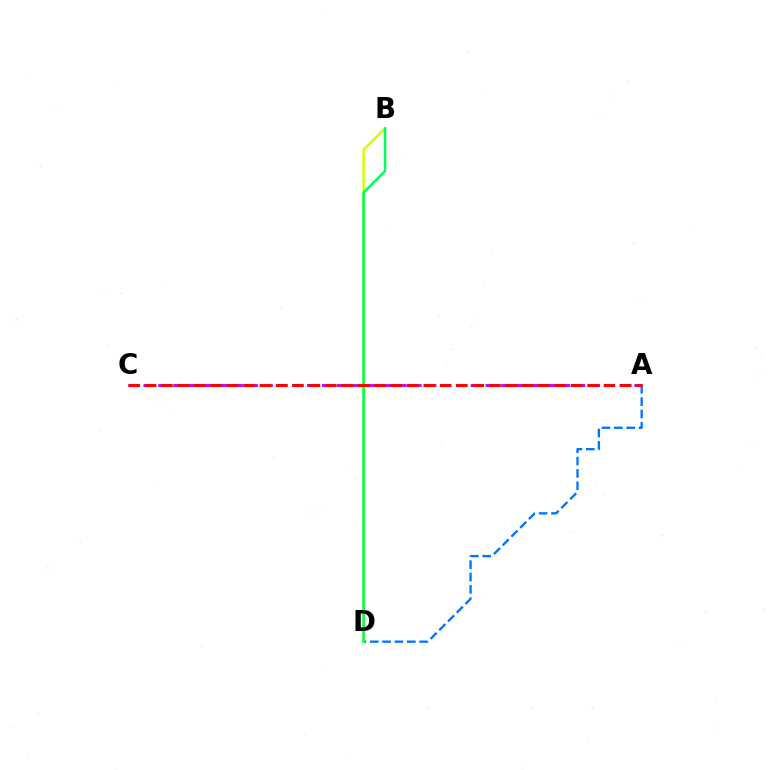{('A', 'D'): [{'color': '#0074ff', 'line_style': 'dashed', 'thickness': 1.68}], ('B', 'D'): [{'color': '#d1ff00', 'line_style': 'solid', 'thickness': 1.77}, {'color': '#00ff5c', 'line_style': 'solid', 'thickness': 1.81}], ('A', 'C'): [{'color': '#b900ff', 'line_style': 'dashed', 'thickness': 2.02}, {'color': '#ff0000', 'line_style': 'dashed', 'thickness': 2.23}]}